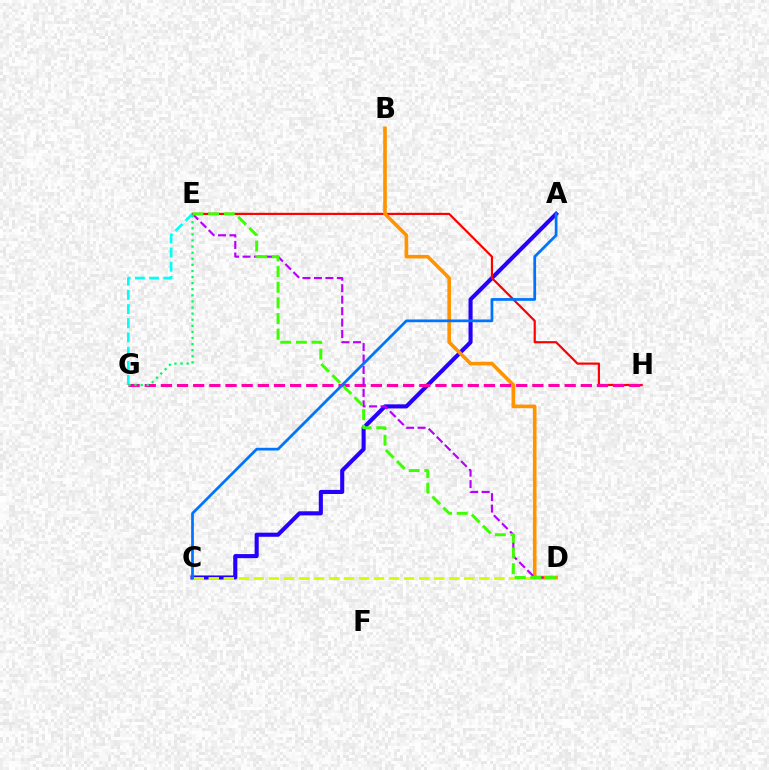{('A', 'C'): [{'color': '#2500ff', 'line_style': 'solid', 'thickness': 2.95}, {'color': '#0074ff', 'line_style': 'solid', 'thickness': 1.97}], ('C', 'D'): [{'color': '#d1ff00', 'line_style': 'dashed', 'thickness': 2.04}], ('E', 'H'): [{'color': '#ff0000', 'line_style': 'solid', 'thickness': 1.57}], ('B', 'D'): [{'color': '#ff9400', 'line_style': 'solid', 'thickness': 2.6}], ('E', 'G'): [{'color': '#00fff6', 'line_style': 'dashed', 'thickness': 1.93}, {'color': '#00ff5c', 'line_style': 'dotted', 'thickness': 1.66}], ('G', 'H'): [{'color': '#ff00ac', 'line_style': 'dashed', 'thickness': 2.19}], ('D', 'E'): [{'color': '#b900ff', 'line_style': 'dashed', 'thickness': 1.56}, {'color': '#3dff00', 'line_style': 'dashed', 'thickness': 2.13}]}